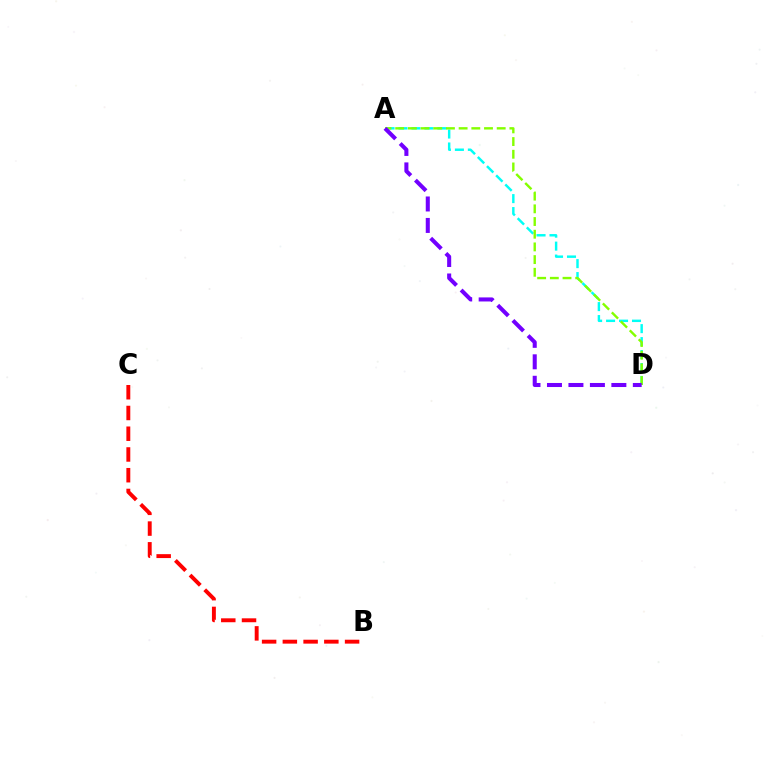{('A', 'D'): [{'color': '#00fff6', 'line_style': 'dashed', 'thickness': 1.76}, {'color': '#84ff00', 'line_style': 'dashed', 'thickness': 1.72}, {'color': '#7200ff', 'line_style': 'dashed', 'thickness': 2.92}], ('B', 'C'): [{'color': '#ff0000', 'line_style': 'dashed', 'thickness': 2.82}]}